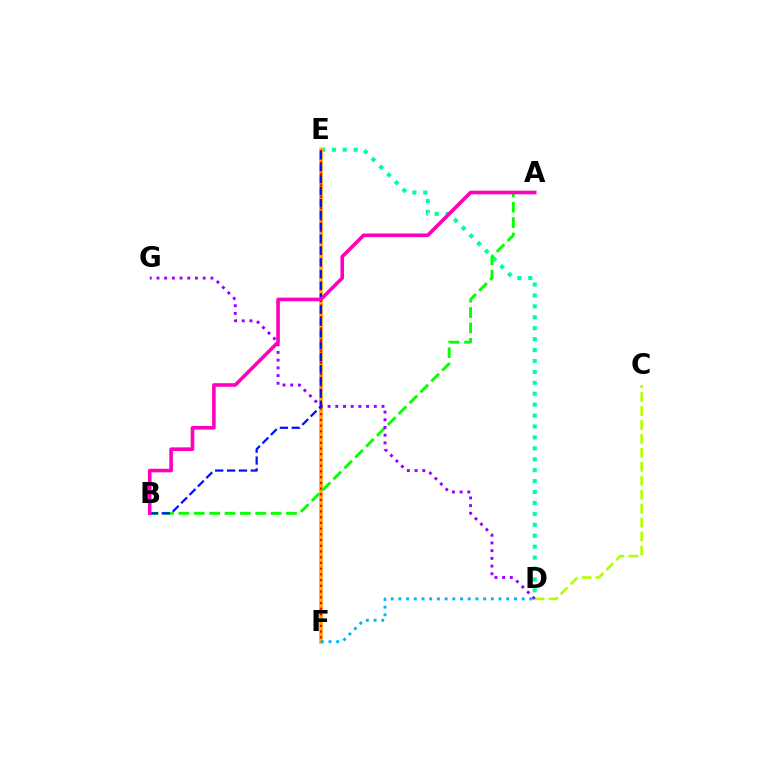{('D', 'E'): [{'color': '#00ff9d', 'line_style': 'dotted', 'thickness': 2.97}], ('E', 'F'): [{'color': '#ffa500', 'line_style': 'solid', 'thickness': 2.58}, {'color': '#ff0000', 'line_style': 'dotted', 'thickness': 1.55}], ('D', 'F'): [{'color': '#00b5ff', 'line_style': 'dotted', 'thickness': 2.09}], ('A', 'B'): [{'color': '#08ff00', 'line_style': 'dashed', 'thickness': 2.09}, {'color': '#ff00bd', 'line_style': 'solid', 'thickness': 2.6}], ('C', 'D'): [{'color': '#b3ff00', 'line_style': 'dashed', 'thickness': 1.89}], ('D', 'G'): [{'color': '#9b00ff', 'line_style': 'dotted', 'thickness': 2.09}], ('B', 'E'): [{'color': '#0010ff', 'line_style': 'dashed', 'thickness': 1.61}]}